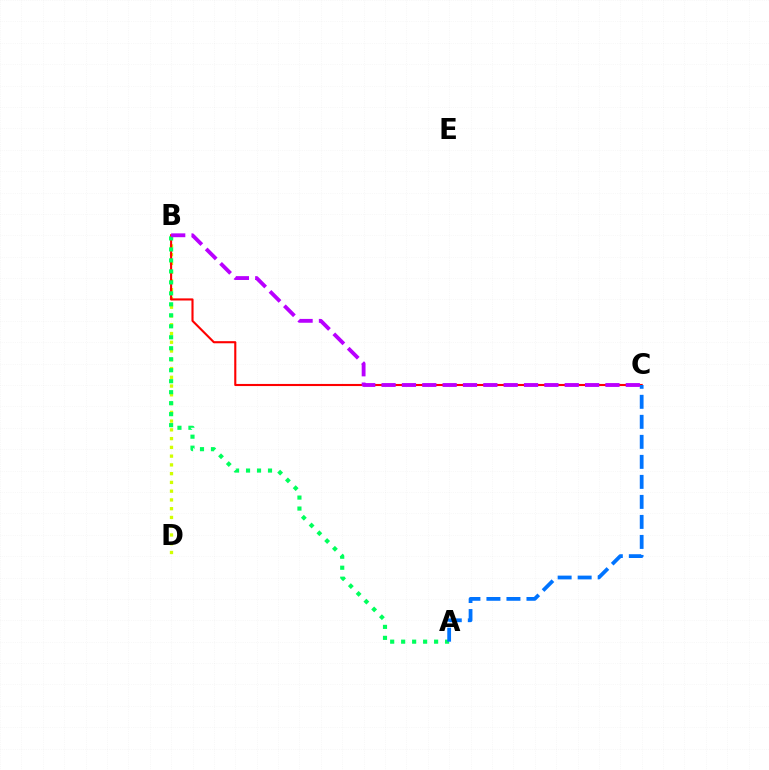{('B', 'D'): [{'color': '#d1ff00', 'line_style': 'dotted', 'thickness': 2.38}], ('B', 'C'): [{'color': '#ff0000', 'line_style': 'solid', 'thickness': 1.52}, {'color': '#b900ff', 'line_style': 'dashed', 'thickness': 2.76}], ('A', 'B'): [{'color': '#00ff5c', 'line_style': 'dotted', 'thickness': 2.98}], ('A', 'C'): [{'color': '#0074ff', 'line_style': 'dashed', 'thickness': 2.72}]}